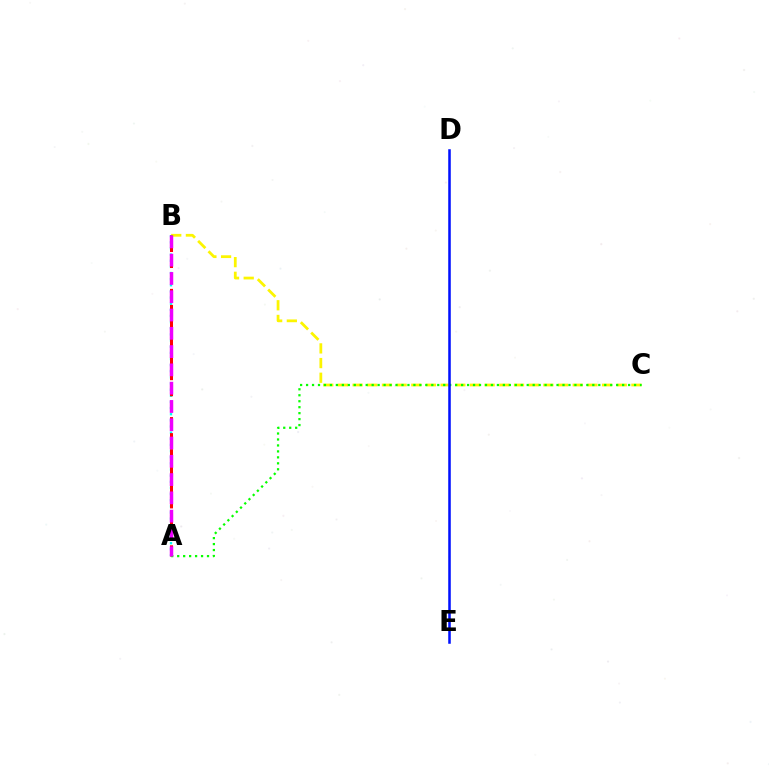{('B', 'C'): [{'color': '#fcf500', 'line_style': 'dashed', 'thickness': 1.99}], ('A', 'B'): [{'color': '#00fff6', 'line_style': 'dotted', 'thickness': 1.67}, {'color': '#ff0000', 'line_style': 'dashed', 'thickness': 2.18}, {'color': '#ee00ff', 'line_style': 'dashed', 'thickness': 2.48}], ('A', 'C'): [{'color': '#08ff00', 'line_style': 'dotted', 'thickness': 1.62}], ('D', 'E'): [{'color': '#0010ff', 'line_style': 'solid', 'thickness': 1.83}]}